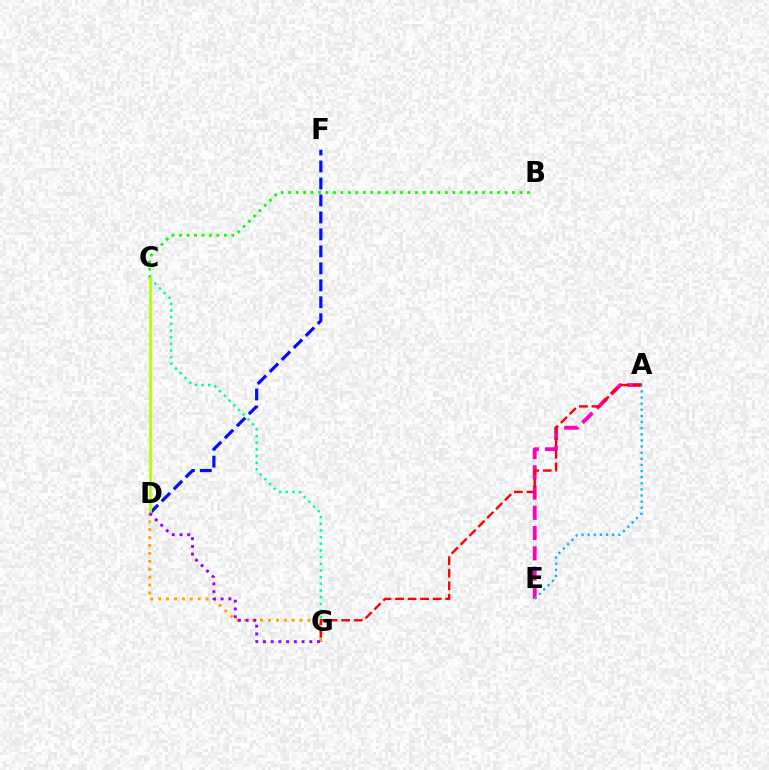{('A', 'E'): [{'color': '#ff00bd', 'line_style': 'dashed', 'thickness': 2.75}, {'color': '#00b5ff', 'line_style': 'dotted', 'thickness': 1.66}], ('D', 'G'): [{'color': '#ffa500', 'line_style': 'dotted', 'thickness': 2.15}, {'color': '#9b00ff', 'line_style': 'dotted', 'thickness': 2.1}], ('C', 'G'): [{'color': '#00ff9d', 'line_style': 'dotted', 'thickness': 1.81}], ('D', 'F'): [{'color': '#0010ff', 'line_style': 'dashed', 'thickness': 2.31}], ('B', 'C'): [{'color': '#08ff00', 'line_style': 'dotted', 'thickness': 2.03}], ('A', 'G'): [{'color': '#ff0000', 'line_style': 'dashed', 'thickness': 1.7}], ('C', 'D'): [{'color': '#b3ff00', 'line_style': 'solid', 'thickness': 1.96}]}